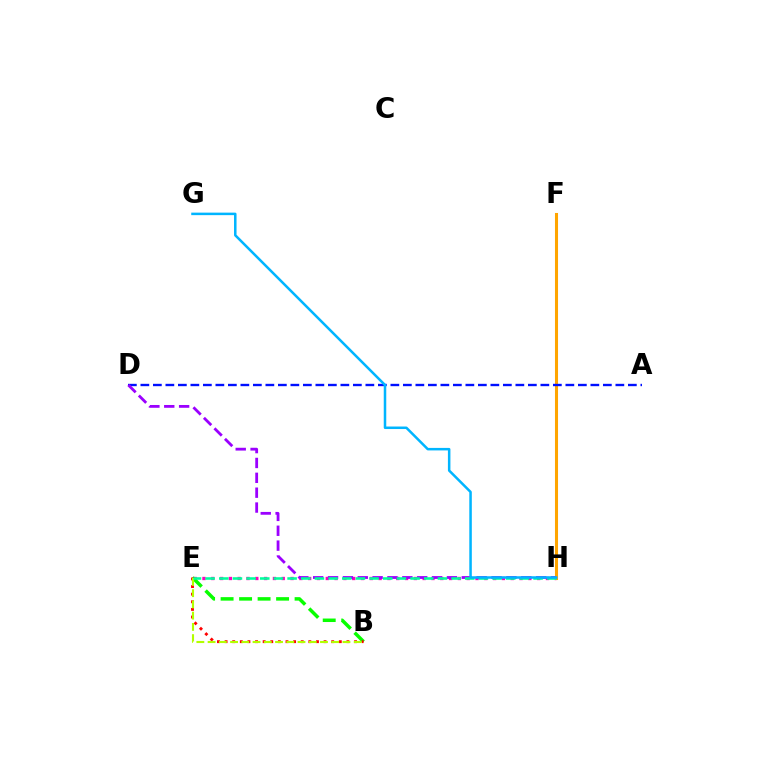{('E', 'H'): [{'color': '#ff00bd', 'line_style': 'dotted', 'thickness': 2.39}, {'color': '#00ff9d', 'line_style': 'dashed', 'thickness': 1.86}], ('B', 'E'): [{'color': '#08ff00', 'line_style': 'dashed', 'thickness': 2.51}, {'color': '#ff0000', 'line_style': 'dotted', 'thickness': 2.07}, {'color': '#b3ff00', 'line_style': 'dashed', 'thickness': 1.53}], ('F', 'H'): [{'color': '#ffa500', 'line_style': 'solid', 'thickness': 2.21}], ('A', 'D'): [{'color': '#0010ff', 'line_style': 'dashed', 'thickness': 1.7}], ('D', 'H'): [{'color': '#9b00ff', 'line_style': 'dashed', 'thickness': 2.02}], ('G', 'H'): [{'color': '#00b5ff', 'line_style': 'solid', 'thickness': 1.81}]}